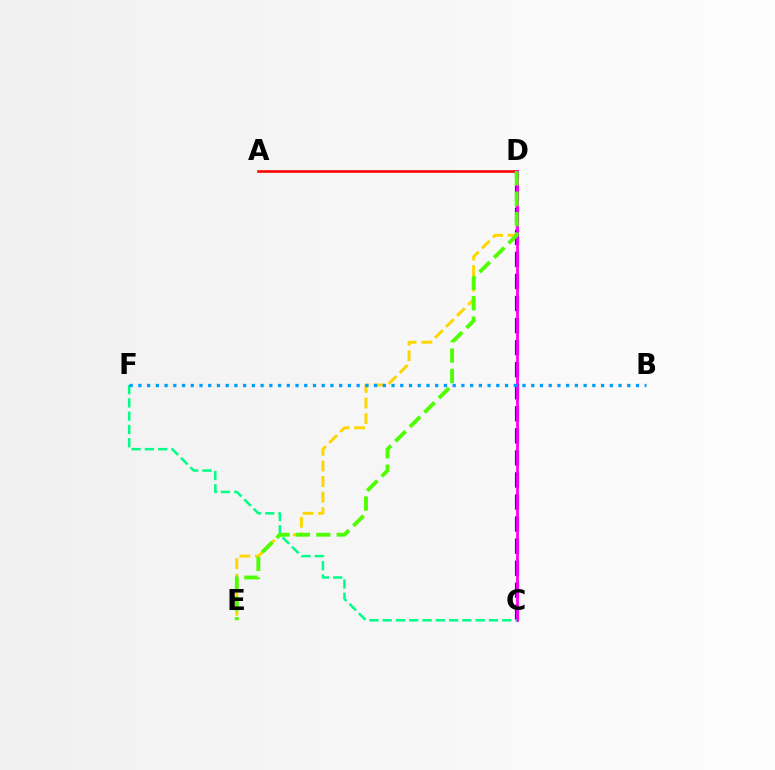{('A', 'D'): [{'color': '#ff0000', 'line_style': 'solid', 'thickness': 1.88}], ('D', 'E'): [{'color': '#ffd500', 'line_style': 'dashed', 'thickness': 2.11}, {'color': '#4fff00', 'line_style': 'dashed', 'thickness': 2.77}], ('C', 'D'): [{'color': '#3700ff', 'line_style': 'dashed', 'thickness': 3.0}, {'color': '#ff00ed', 'line_style': 'solid', 'thickness': 2.01}], ('C', 'F'): [{'color': '#00ff86', 'line_style': 'dashed', 'thickness': 1.8}], ('B', 'F'): [{'color': '#009eff', 'line_style': 'dotted', 'thickness': 2.37}]}